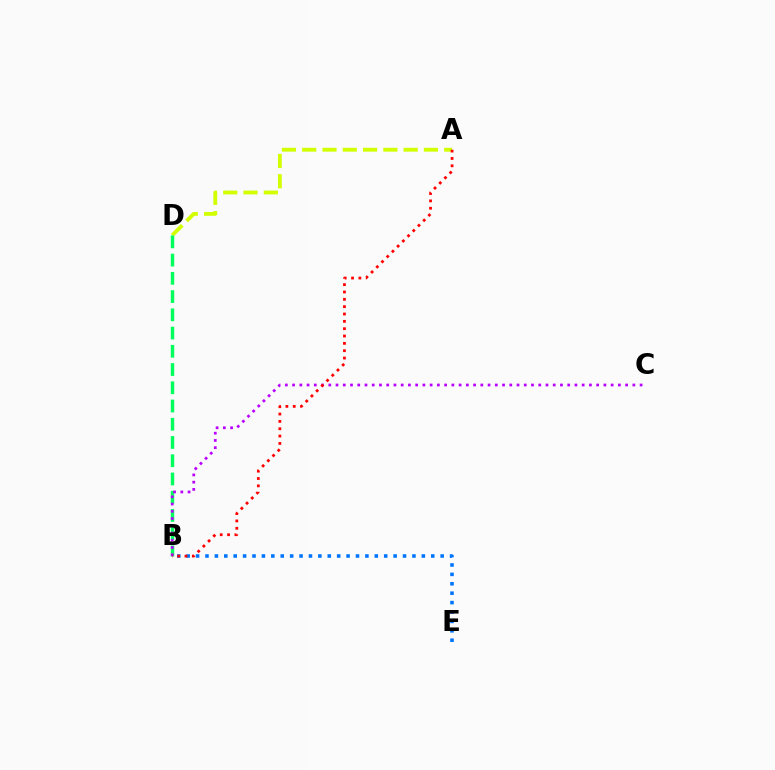{('A', 'D'): [{'color': '#d1ff00', 'line_style': 'dashed', 'thickness': 2.76}], ('B', 'D'): [{'color': '#00ff5c', 'line_style': 'dashed', 'thickness': 2.48}], ('B', 'C'): [{'color': '#b900ff', 'line_style': 'dotted', 'thickness': 1.97}], ('B', 'E'): [{'color': '#0074ff', 'line_style': 'dotted', 'thickness': 2.56}], ('A', 'B'): [{'color': '#ff0000', 'line_style': 'dotted', 'thickness': 1.99}]}